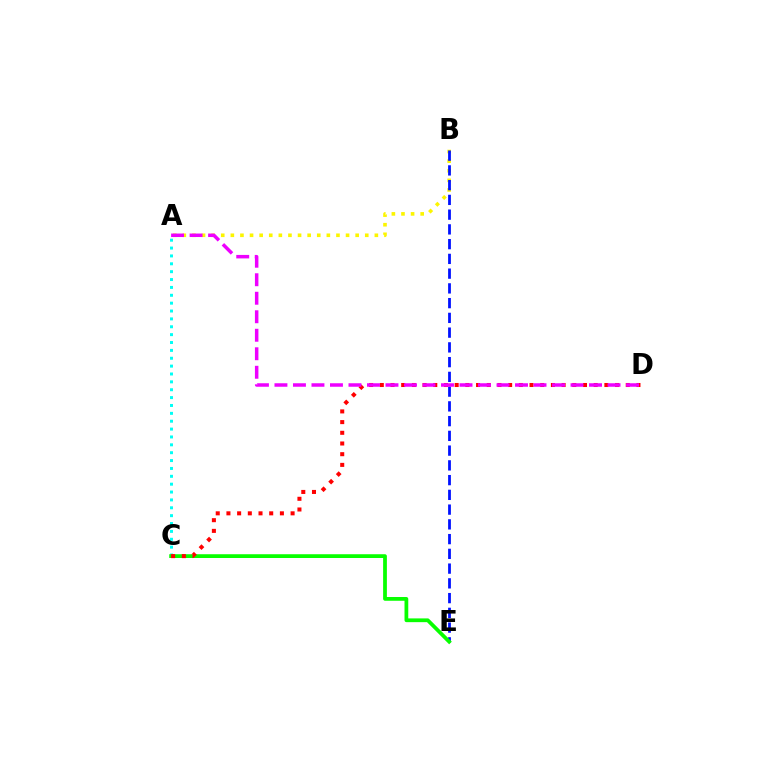{('A', 'B'): [{'color': '#fcf500', 'line_style': 'dotted', 'thickness': 2.61}], ('A', 'C'): [{'color': '#00fff6', 'line_style': 'dotted', 'thickness': 2.14}], ('B', 'E'): [{'color': '#0010ff', 'line_style': 'dashed', 'thickness': 2.0}], ('C', 'E'): [{'color': '#08ff00', 'line_style': 'solid', 'thickness': 2.71}], ('C', 'D'): [{'color': '#ff0000', 'line_style': 'dotted', 'thickness': 2.91}], ('A', 'D'): [{'color': '#ee00ff', 'line_style': 'dashed', 'thickness': 2.51}]}